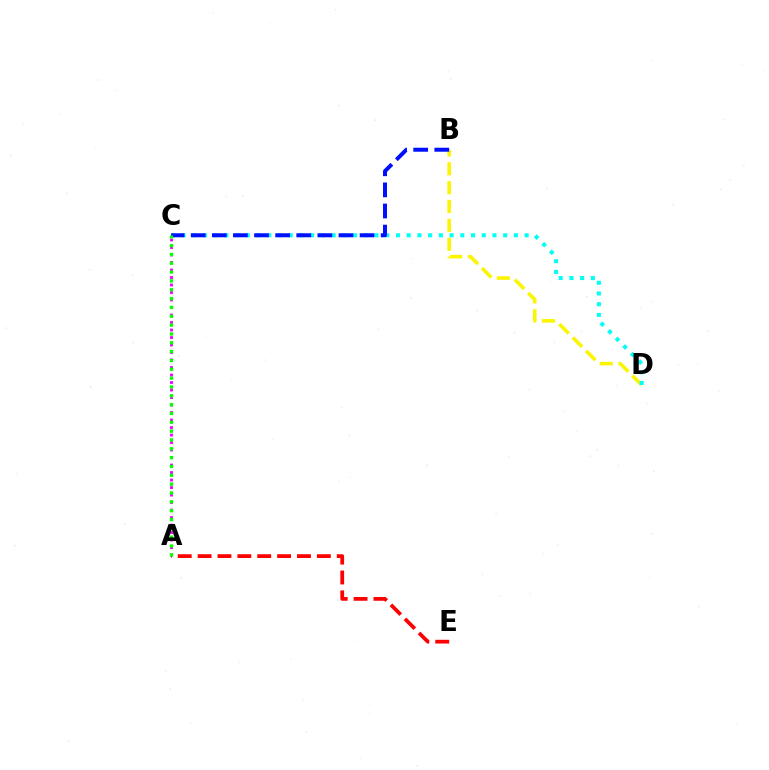{('B', 'D'): [{'color': '#fcf500', 'line_style': 'dashed', 'thickness': 2.56}], ('C', 'D'): [{'color': '#00fff6', 'line_style': 'dotted', 'thickness': 2.91}], ('A', 'C'): [{'color': '#ee00ff', 'line_style': 'dotted', 'thickness': 2.04}, {'color': '#08ff00', 'line_style': 'dotted', 'thickness': 2.4}], ('B', 'C'): [{'color': '#0010ff', 'line_style': 'dashed', 'thickness': 2.87}], ('A', 'E'): [{'color': '#ff0000', 'line_style': 'dashed', 'thickness': 2.7}]}